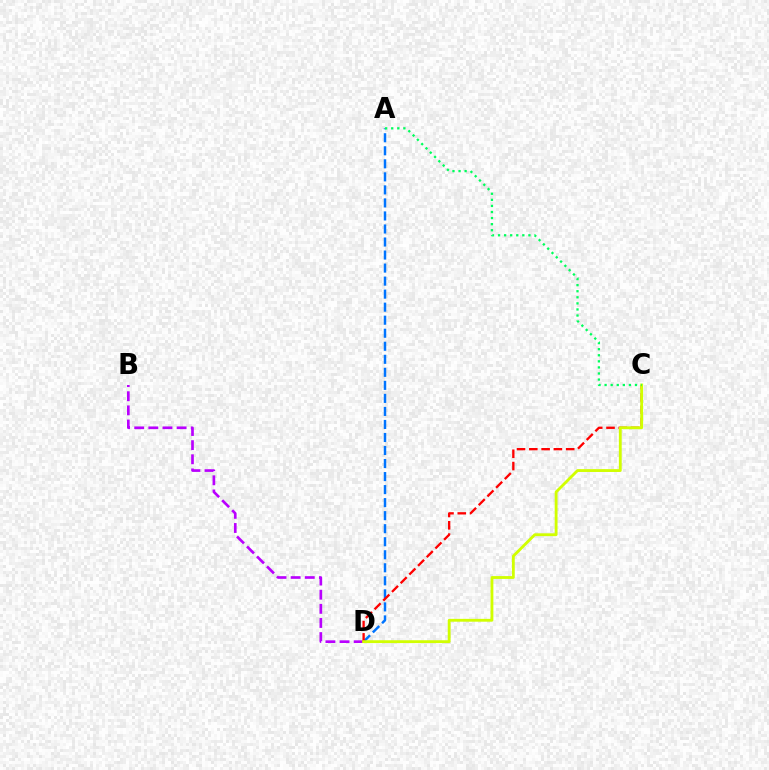{('A', 'D'): [{'color': '#0074ff', 'line_style': 'dashed', 'thickness': 1.77}], ('B', 'D'): [{'color': '#b900ff', 'line_style': 'dashed', 'thickness': 1.92}], ('C', 'D'): [{'color': '#ff0000', 'line_style': 'dashed', 'thickness': 1.67}, {'color': '#d1ff00', 'line_style': 'solid', 'thickness': 2.04}], ('A', 'C'): [{'color': '#00ff5c', 'line_style': 'dotted', 'thickness': 1.65}]}